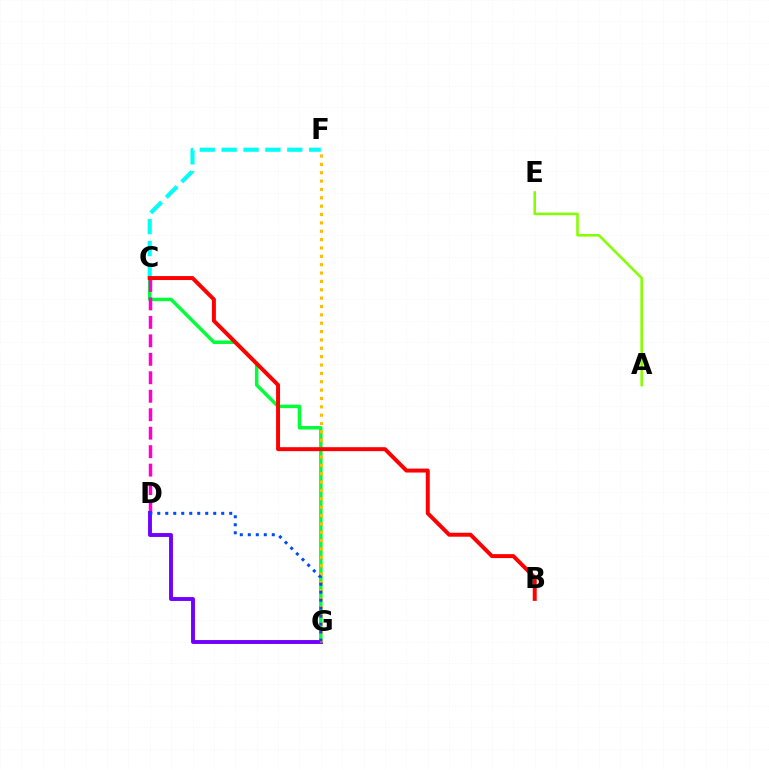{('C', 'G'): [{'color': '#00ff39', 'line_style': 'solid', 'thickness': 2.51}], ('C', 'D'): [{'color': '#ff00cf', 'line_style': 'dashed', 'thickness': 2.51}], ('D', 'G'): [{'color': '#7200ff', 'line_style': 'solid', 'thickness': 2.8}, {'color': '#004bff', 'line_style': 'dotted', 'thickness': 2.17}], ('C', 'F'): [{'color': '#00fff6', 'line_style': 'dashed', 'thickness': 2.97}], ('F', 'G'): [{'color': '#ffbd00', 'line_style': 'dotted', 'thickness': 2.27}], ('A', 'E'): [{'color': '#84ff00', 'line_style': 'solid', 'thickness': 1.85}], ('B', 'C'): [{'color': '#ff0000', 'line_style': 'solid', 'thickness': 2.85}]}